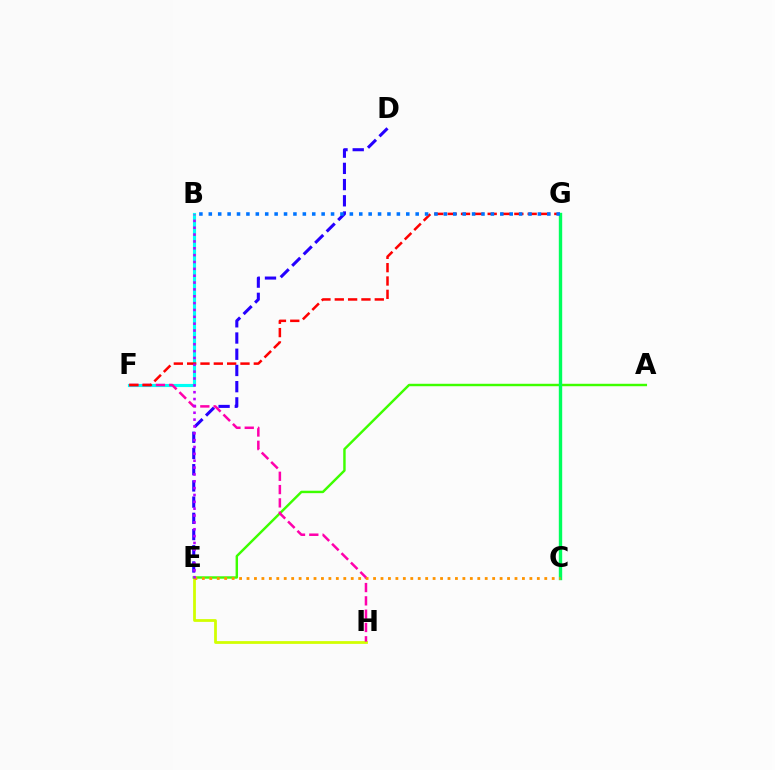{('B', 'F'): [{'color': '#00fff6', 'line_style': 'solid', 'thickness': 2.26}], ('E', 'H'): [{'color': '#d1ff00', 'line_style': 'solid', 'thickness': 1.99}], ('A', 'E'): [{'color': '#3dff00', 'line_style': 'solid', 'thickness': 1.75}], ('D', 'E'): [{'color': '#2500ff', 'line_style': 'dashed', 'thickness': 2.2}], ('F', 'H'): [{'color': '#ff00ac', 'line_style': 'dashed', 'thickness': 1.81}], ('F', 'G'): [{'color': '#ff0000', 'line_style': 'dashed', 'thickness': 1.81}], ('C', 'G'): [{'color': '#00ff5c', 'line_style': 'solid', 'thickness': 2.44}], ('C', 'E'): [{'color': '#ff9400', 'line_style': 'dotted', 'thickness': 2.02}], ('B', 'E'): [{'color': '#b900ff', 'line_style': 'dotted', 'thickness': 1.86}], ('B', 'G'): [{'color': '#0074ff', 'line_style': 'dotted', 'thickness': 2.55}]}